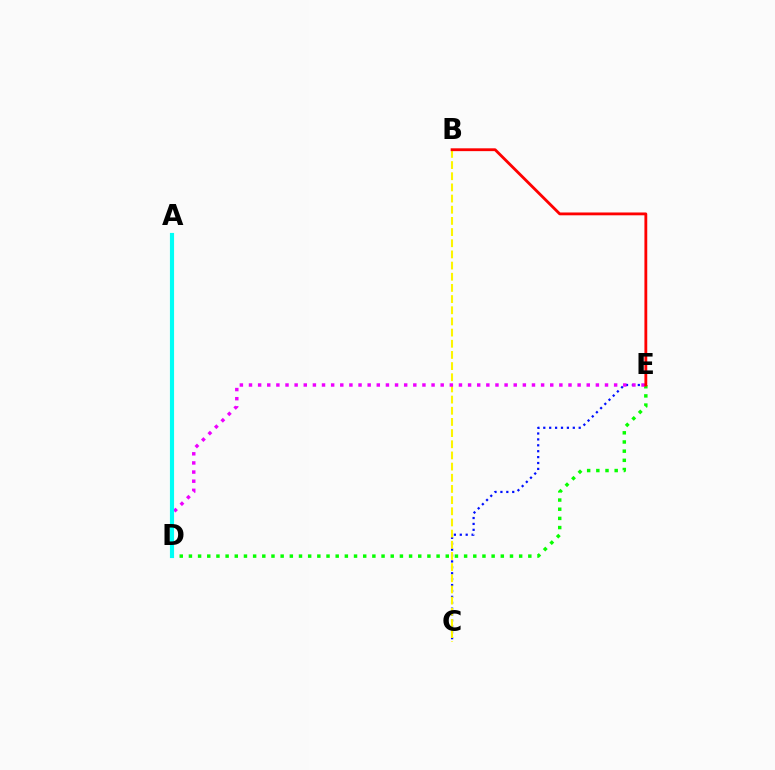{('C', 'E'): [{'color': '#0010ff', 'line_style': 'dotted', 'thickness': 1.6}], ('D', 'E'): [{'color': '#08ff00', 'line_style': 'dotted', 'thickness': 2.49}, {'color': '#ee00ff', 'line_style': 'dotted', 'thickness': 2.48}], ('B', 'C'): [{'color': '#fcf500', 'line_style': 'dashed', 'thickness': 1.52}], ('B', 'E'): [{'color': '#ff0000', 'line_style': 'solid', 'thickness': 2.03}], ('A', 'D'): [{'color': '#00fff6', 'line_style': 'solid', 'thickness': 2.98}]}